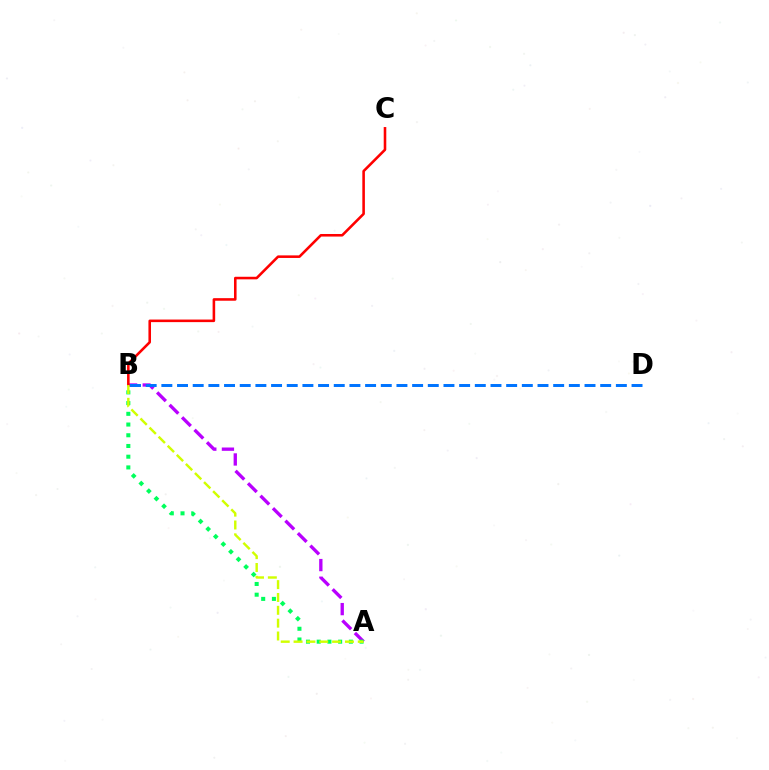{('A', 'B'): [{'color': '#b900ff', 'line_style': 'dashed', 'thickness': 2.4}, {'color': '#00ff5c', 'line_style': 'dotted', 'thickness': 2.91}, {'color': '#d1ff00', 'line_style': 'dashed', 'thickness': 1.74}], ('B', 'D'): [{'color': '#0074ff', 'line_style': 'dashed', 'thickness': 2.13}], ('B', 'C'): [{'color': '#ff0000', 'line_style': 'solid', 'thickness': 1.85}]}